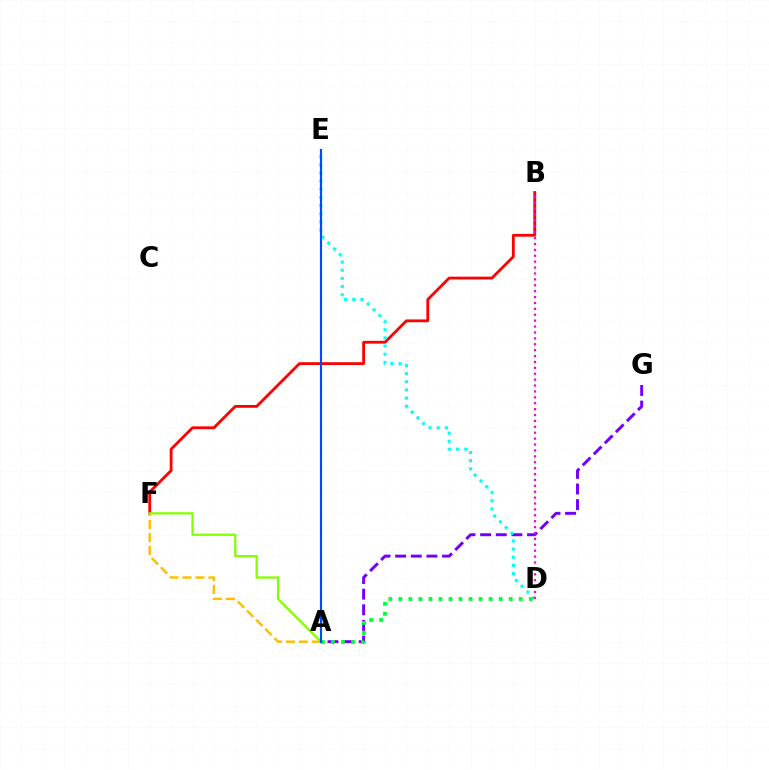{('A', 'G'): [{'color': '#7200ff', 'line_style': 'dashed', 'thickness': 2.12}], ('B', 'F'): [{'color': '#ff0000', 'line_style': 'solid', 'thickness': 2.02}], ('D', 'E'): [{'color': '#00fff6', 'line_style': 'dotted', 'thickness': 2.22}], ('A', 'D'): [{'color': '#00ff39', 'line_style': 'dotted', 'thickness': 2.73}], ('A', 'F'): [{'color': '#ffbd00', 'line_style': 'dashed', 'thickness': 1.76}, {'color': '#84ff00', 'line_style': 'solid', 'thickness': 1.64}], ('B', 'D'): [{'color': '#ff00cf', 'line_style': 'dotted', 'thickness': 1.6}], ('A', 'E'): [{'color': '#004bff', 'line_style': 'solid', 'thickness': 1.55}]}